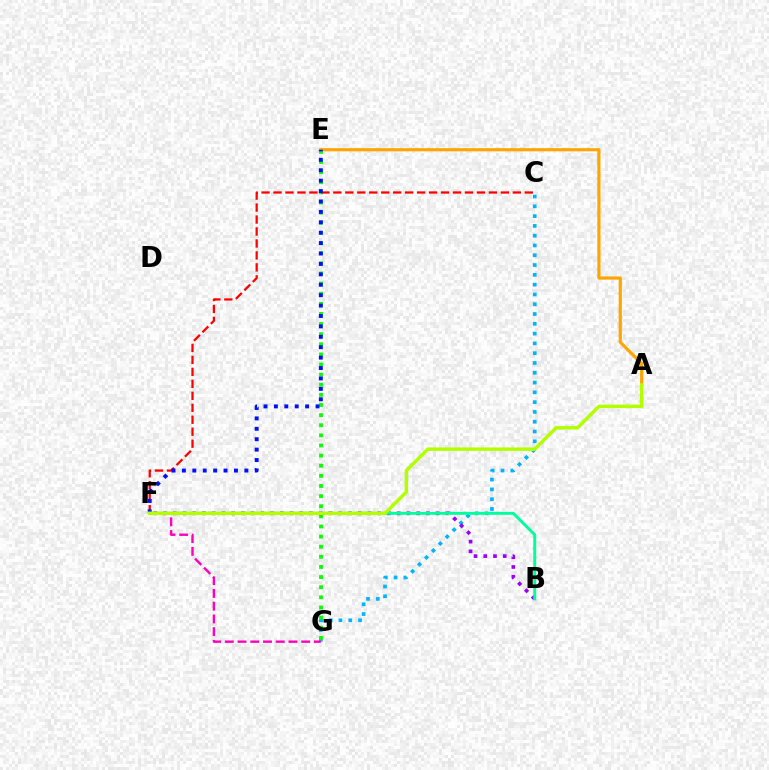{('C', 'G'): [{'color': '#00b5ff', 'line_style': 'dotted', 'thickness': 2.66}], ('E', 'G'): [{'color': '#08ff00', 'line_style': 'dotted', 'thickness': 2.75}], ('A', 'E'): [{'color': '#ffa500', 'line_style': 'solid', 'thickness': 2.28}], ('F', 'G'): [{'color': '#ff00bd', 'line_style': 'dashed', 'thickness': 1.73}], ('C', 'F'): [{'color': '#ff0000', 'line_style': 'dashed', 'thickness': 1.63}], ('B', 'F'): [{'color': '#9b00ff', 'line_style': 'dotted', 'thickness': 2.65}, {'color': '#00ff9d', 'line_style': 'solid', 'thickness': 2.12}], ('E', 'F'): [{'color': '#0010ff', 'line_style': 'dotted', 'thickness': 2.83}], ('A', 'F'): [{'color': '#b3ff00', 'line_style': 'solid', 'thickness': 2.49}]}